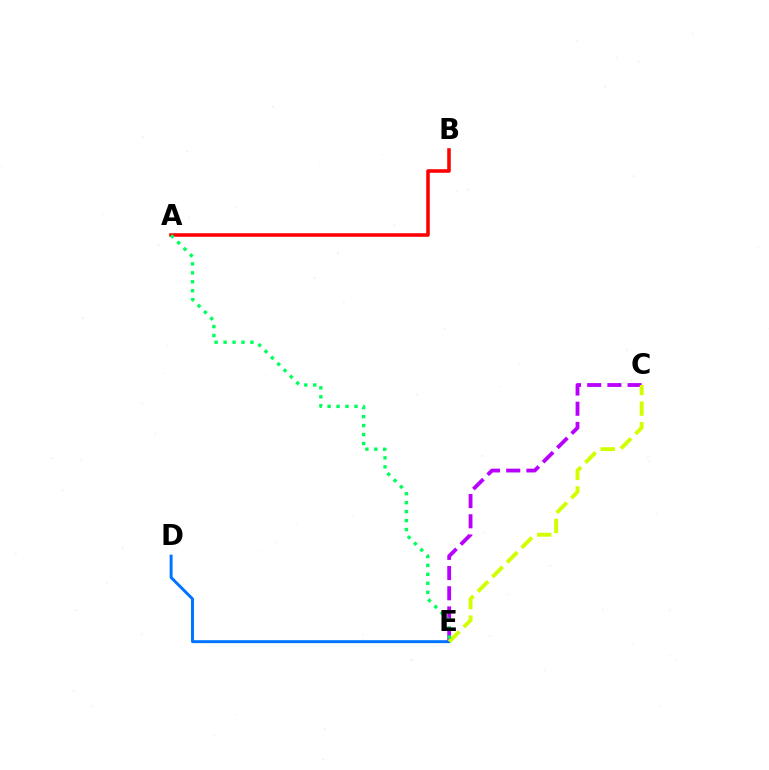{('D', 'E'): [{'color': '#0074ff', 'line_style': 'solid', 'thickness': 2.12}], ('C', 'E'): [{'color': '#b900ff', 'line_style': 'dashed', 'thickness': 2.75}, {'color': '#d1ff00', 'line_style': 'dashed', 'thickness': 2.81}], ('A', 'B'): [{'color': '#ff0000', 'line_style': 'solid', 'thickness': 2.57}], ('A', 'E'): [{'color': '#00ff5c', 'line_style': 'dotted', 'thickness': 2.43}]}